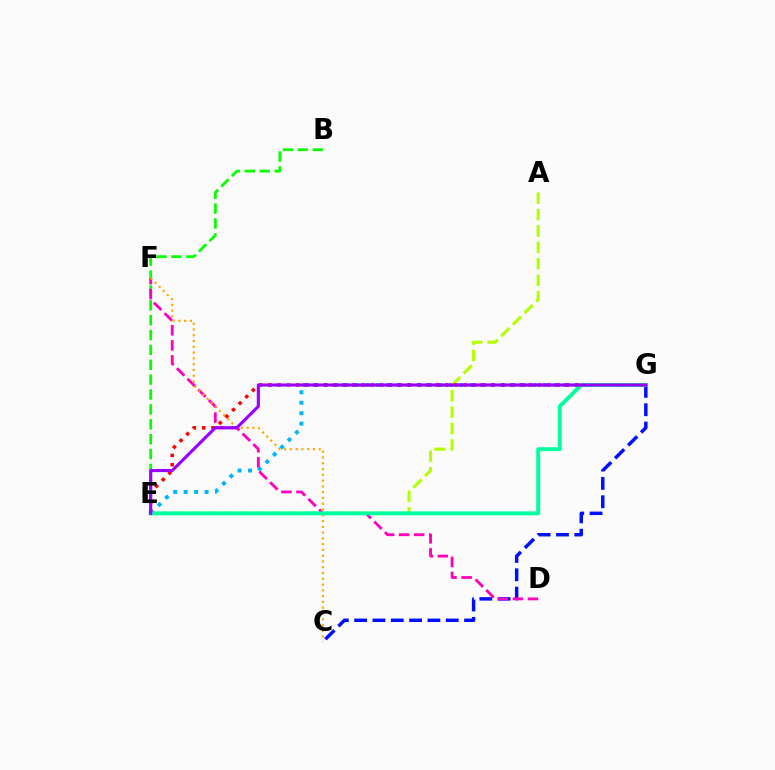{('E', 'G'): [{'color': '#00b5ff', 'line_style': 'dotted', 'thickness': 2.84}, {'color': '#ff0000', 'line_style': 'dotted', 'thickness': 2.53}, {'color': '#00ff9d', 'line_style': 'solid', 'thickness': 2.83}, {'color': '#9b00ff', 'line_style': 'solid', 'thickness': 2.24}], ('B', 'E'): [{'color': '#08ff00', 'line_style': 'dashed', 'thickness': 2.02}], ('C', 'G'): [{'color': '#0010ff', 'line_style': 'dashed', 'thickness': 2.49}], ('A', 'E'): [{'color': '#b3ff00', 'line_style': 'dashed', 'thickness': 2.23}], ('D', 'F'): [{'color': '#ff00bd', 'line_style': 'dashed', 'thickness': 2.04}], ('C', 'F'): [{'color': '#ffa500', 'line_style': 'dotted', 'thickness': 1.57}]}